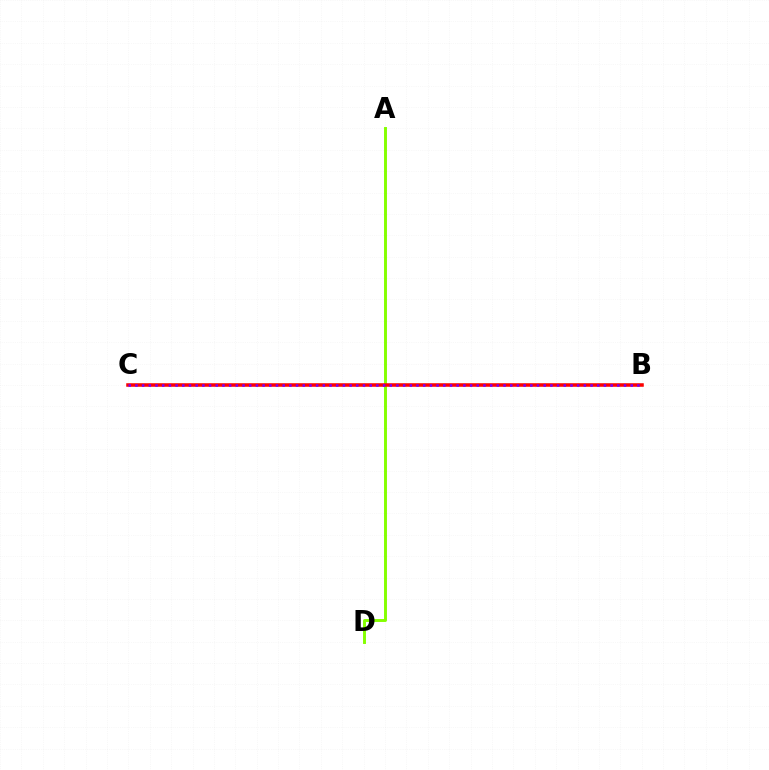{('B', 'C'): [{'color': '#00fff6', 'line_style': 'solid', 'thickness': 1.61}, {'color': '#ff0000', 'line_style': 'solid', 'thickness': 2.53}, {'color': '#7200ff', 'line_style': 'dotted', 'thickness': 1.82}], ('A', 'D'): [{'color': '#84ff00', 'line_style': 'solid', 'thickness': 2.11}]}